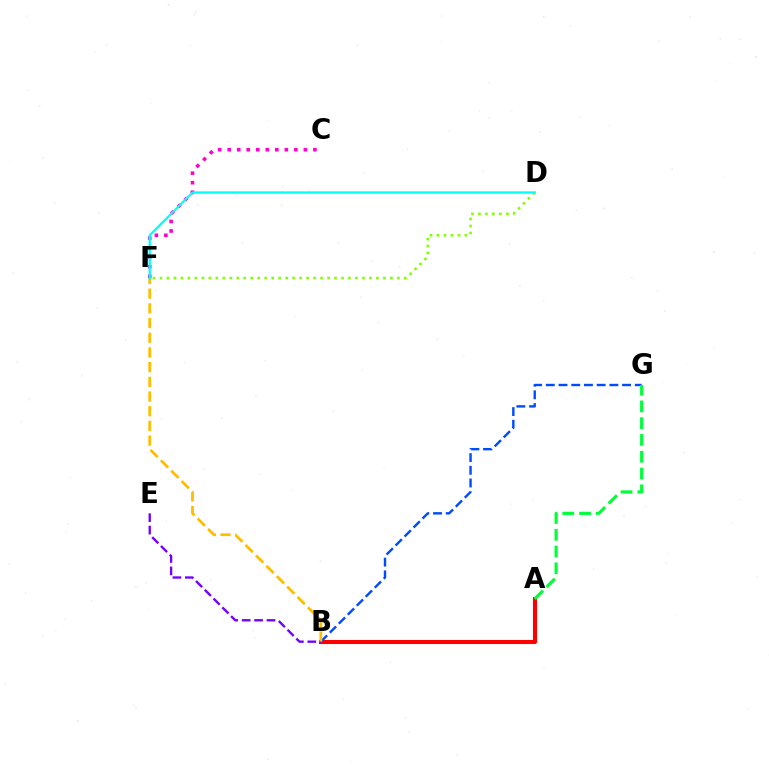{('A', 'B'): [{'color': '#ff0000', 'line_style': 'solid', 'thickness': 2.94}], ('B', 'E'): [{'color': '#7200ff', 'line_style': 'dashed', 'thickness': 1.69}], ('C', 'F'): [{'color': '#ff00cf', 'line_style': 'dotted', 'thickness': 2.59}], ('B', 'G'): [{'color': '#004bff', 'line_style': 'dashed', 'thickness': 1.73}], ('B', 'F'): [{'color': '#ffbd00', 'line_style': 'dashed', 'thickness': 2.0}], ('D', 'F'): [{'color': '#84ff00', 'line_style': 'dotted', 'thickness': 1.9}, {'color': '#00fff6', 'line_style': 'solid', 'thickness': 1.65}], ('A', 'G'): [{'color': '#00ff39', 'line_style': 'dashed', 'thickness': 2.28}]}